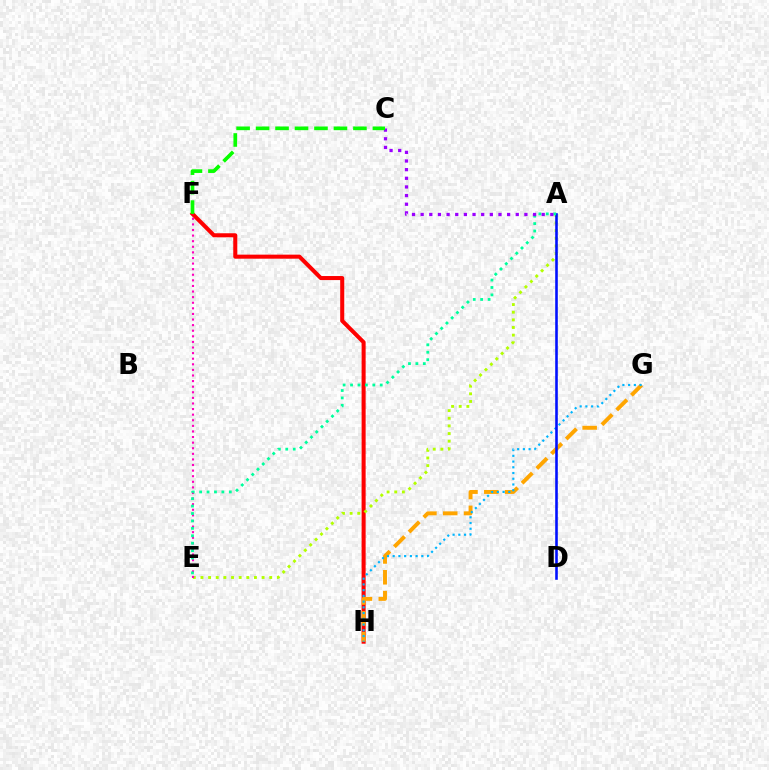{('F', 'H'): [{'color': '#ff0000', 'line_style': 'solid', 'thickness': 2.91}], ('A', 'E'): [{'color': '#b3ff00', 'line_style': 'dotted', 'thickness': 2.08}, {'color': '#00ff9d', 'line_style': 'dotted', 'thickness': 2.02}], ('E', 'F'): [{'color': '#ff00bd', 'line_style': 'dotted', 'thickness': 1.52}], ('G', 'H'): [{'color': '#ffa500', 'line_style': 'dashed', 'thickness': 2.83}, {'color': '#00b5ff', 'line_style': 'dotted', 'thickness': 1.56}], ('A', 'D'): [{'color': '#0010ff', 'line_style': 'solid', 'thickness': 1.87}], ('A', 'C'): [{'color': '#9b00ff', 'line_style': 'dotted', 'thickness': 2.35}], ('C', 'F'): [{'color': '#08ff00', 'line_style': 'dashed', 'thickness': 2.65}]}